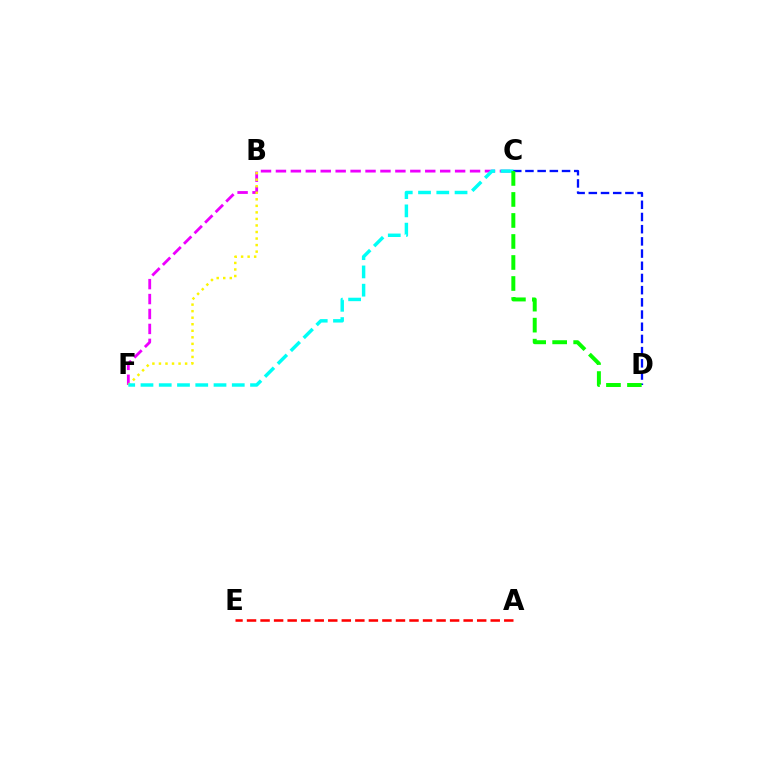{('C', 'F'): [{'color': '#ee00ff', 'line_style': 'dashed', 'thickness': 2.03}, {'color': '#00fff6', 'line_style': 'dashed', 'thickness': 2.48}], ('C', 'D'): [{'color': '#0010ff', 'line_style': 'dashed', 'thickness': 1.66}, {'color': '#08ff00', 'line_style': 'dashed', 'thickness': 2.85}], ('B', 'F'): [{'color': '#fcf500', 'line_style': 'dotted', 'thickness': 1.78}], ('A', 'E'): [{'color': '#ff0000', 'line_style': 'dashed', 'thickness': 1.84}]}